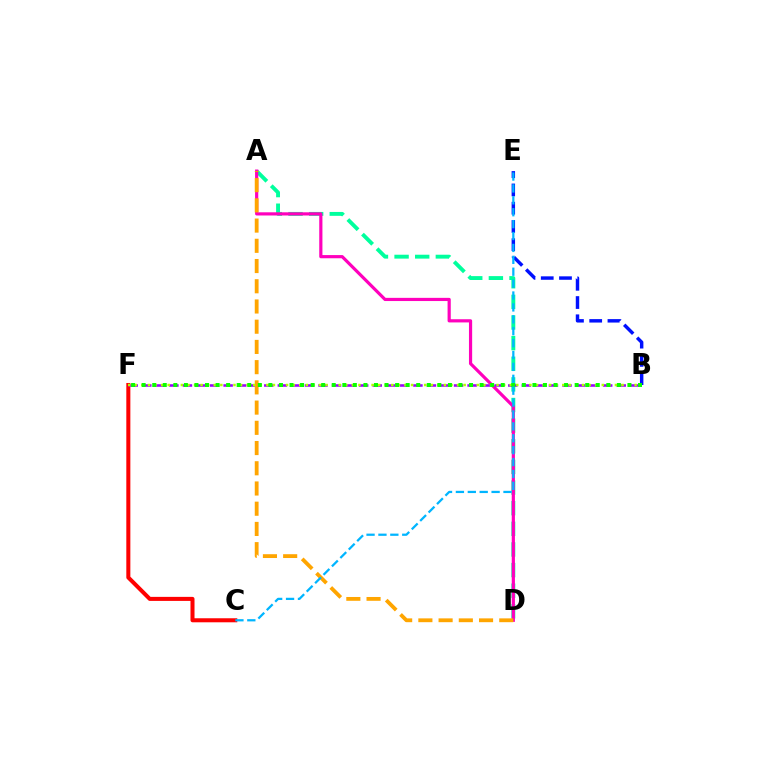{('C', 'F'): [{'color': '#ff0000', 'line_style': 'solid', 'thickness': 2.91}], ('A', 'D'): [{'color': '#00ff9d', 'line_style': 'dashed', 'thickness': 2.8}, {'color': '#ff00bd', 'line_style': 'solid', 'thickness': 2.29}, {'color': '#ffa500', 'line_style': 'dashed', 'thickness': 2.75}], ('B', 'F'): [{'color': '#9b00ff', 'line_style': 'dashed', 'thickness': 1.84}, {'color': '#b3ff00', 'line_style': 'dotted', 'thickness': 1.79}, {'color': '#08ff00', 'line_style': 'dotted', 'thickness': 2.87}], ('B', 'E'): [{'color': '#0010ff', 'line_style': 'dashed', 'thickness': 2.48}], ('C', 'E'): [{'color': '#00b5ff', 'line_style': 'dashed', 'thickness': 1.62}]}